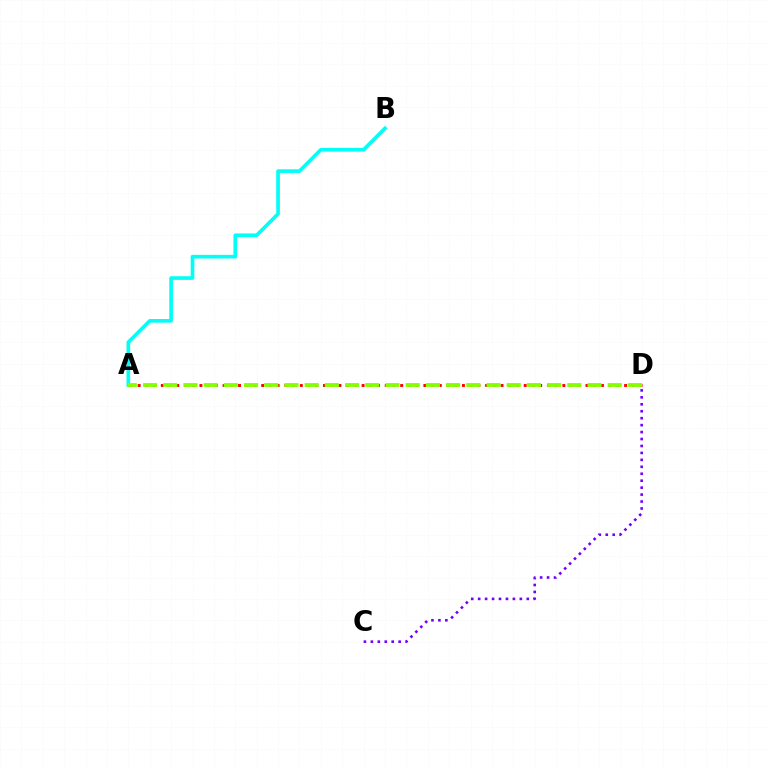{('A', 'B'): [{'color': '#00fff6', 'line_style': 'solid', 'thickness': 2.63}], ('A', 'D'): [{'color': '#ff0000', 'line_style': 'dotted', 'thickness': 2.1}, {'color': '#84ff00', 'line_style': 'dashed', 'thickness': 2.74}], ('C', 'D'): [{'color': '#7200ff', 'line_style': 'dotted', 'thickness': 1.89}]}